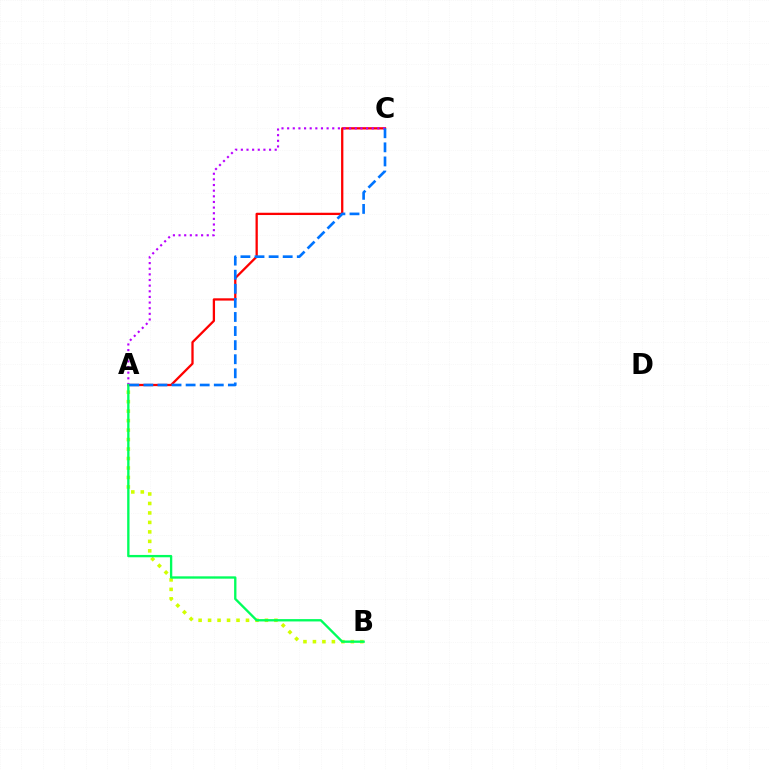{('A', 'B'): [{'color': '#d1ff00', 'line_style': 'dotted', 'thickness': 2.57}, {'color': '#00ff5c', 'line_style': 'solid', 'thickness': 1.68}], ('A', 'C'): [{'color': '#ff0000', 'line_style': 'solid', 'thickness': 1.65}, {'color': '#b900ff', 'line_style': 'dotted', 'thickness': 1.53}, {'color': '#0074ff', 'line_style': 'dashed', 'thickness': 1.91}]}